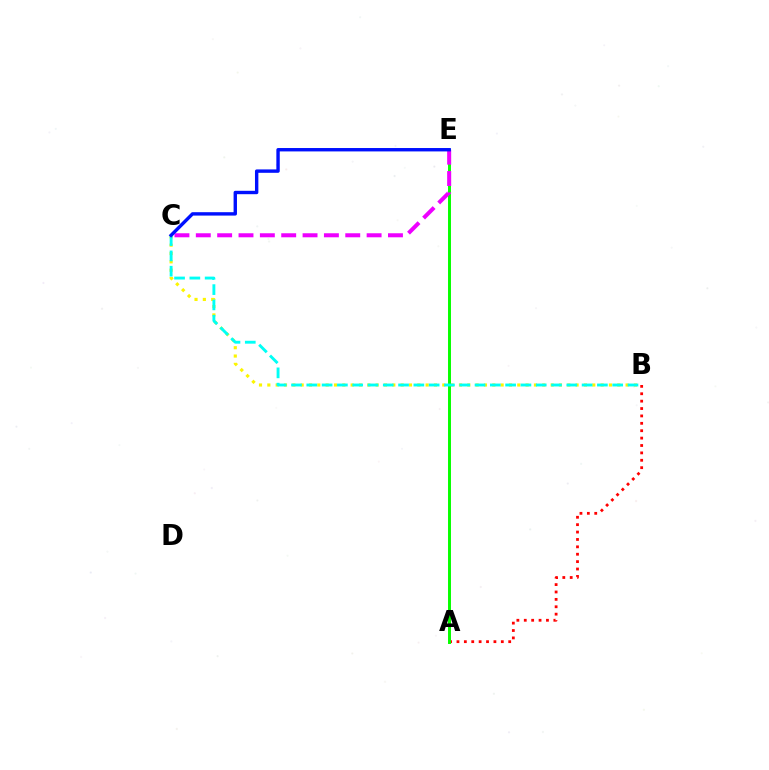{('A', 'B'): [{'color': '#ff0000', 'line_style': 'dotted', 'thickness': 2.01}], ('B', 'C'): [{'color': '#fcf500', 'line_style': 'dotted', 'thickness': 2.26}, {'color': '#00fff6', 'line_style': 'dashed', 'thickness': 2.08}], ('A', 'E'): [{'color': '#08ff00', 'line_style': 'solid', 'thickness': 2.13}], ('C', 'E'): [{'color': '#ee00ff', 'line_style': 'dashed', 'thickness': 2.9}, {'color': '#0010ff', 'line_style': 'solid', 'thickness': 2.44}]}